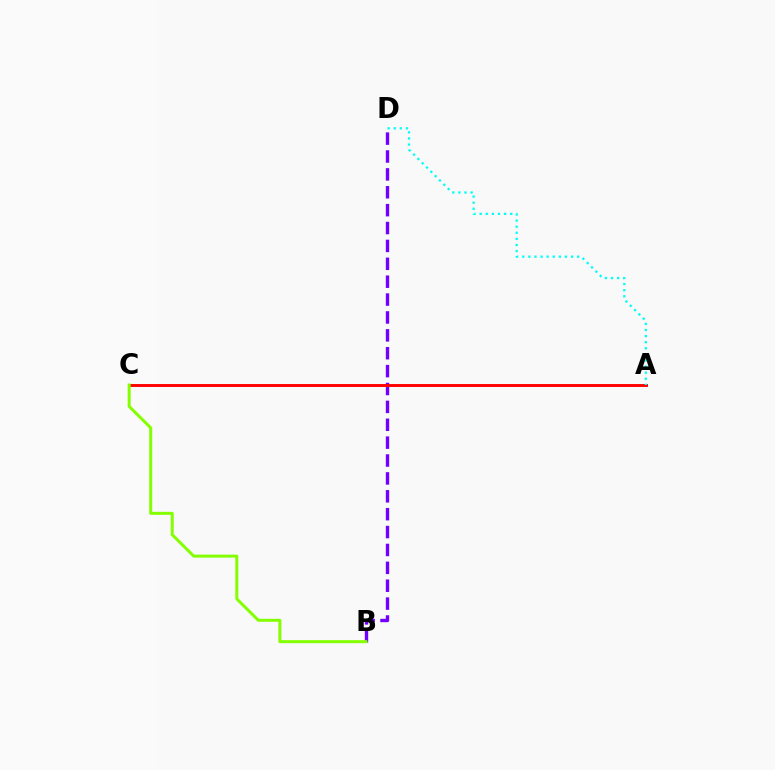{('B', 'D'): [{'color': '#7200ff', 'line_style': 'dashed', 'thickness': 2.43}], ('A', 'C'): [{'color': '#ff0000', 'line_style': 'solid', 'thickness': 2.09}], ('A', 'D'): [{'color': '#00fff6', 'line_style': 'dotted', 'thickness': 1.66}], ('B', 'C'): [{'color': '#84ff00', 'line_style': 'solid', 'thickness': 2.16}]}